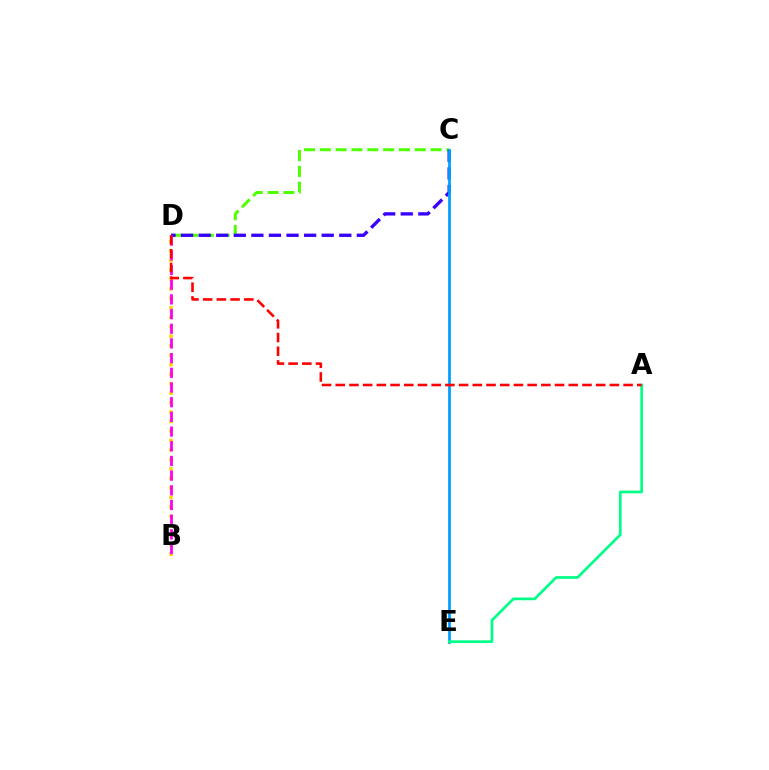{('B', 'D'): [{'color': '#ffd500', 'line_style': 'dotted', 'thickness': 2.57}, {'color': '#ff00ed', 'line_style': 'dashed', 'thickness': 2.0}], ('C', 'D'): [{'color': '#4fff00', 'line_style': 'dashed', 'thickness': 2.15}, {'color': '#3700ff', 'line_style': 'dashed', 'thickness': 2.39}], ('C', 'E'): [{'color': '#009eff', 'line_style': 'solid', 'thickness': 1.98}], ('A', 'E'): [{'color': '#00ff86', 'line_style': 'solid', 'thickness': 1.94}], ('A', 'D'): [{'color': '#ff0000', 'line_style': 'dashed', 'thickness': 1.86}]}